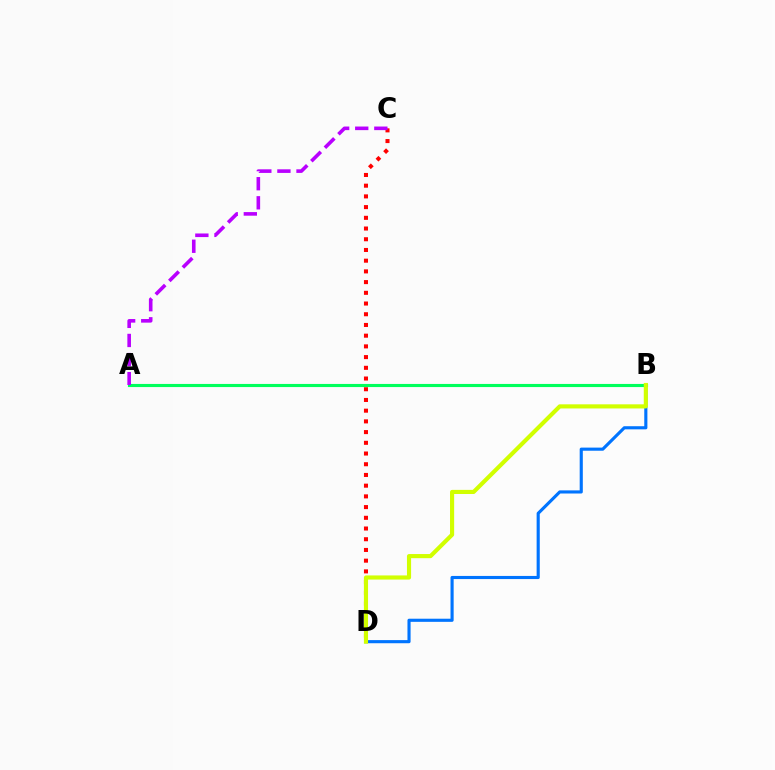{('B', 'D'): [{'color': '#0074ff', 'line_style': 'solid', 'thickness': 2.25}, {'color': '#d1ff00', 'line_style': 'solid', 'thickness': 2.97}], ('C', 'D'): [{'color': '#ff0000', 'line_style': 'dotted', 'thickness': 2.91}], ('A', 'B'): [{'color': '#00ff5c', 'line_style': 'solid', 'thickness': 2.25}], ('A', 'C'): [{'color': '#b900ff', 'line_style': 'dashed', 'thickness': 2.59}]}